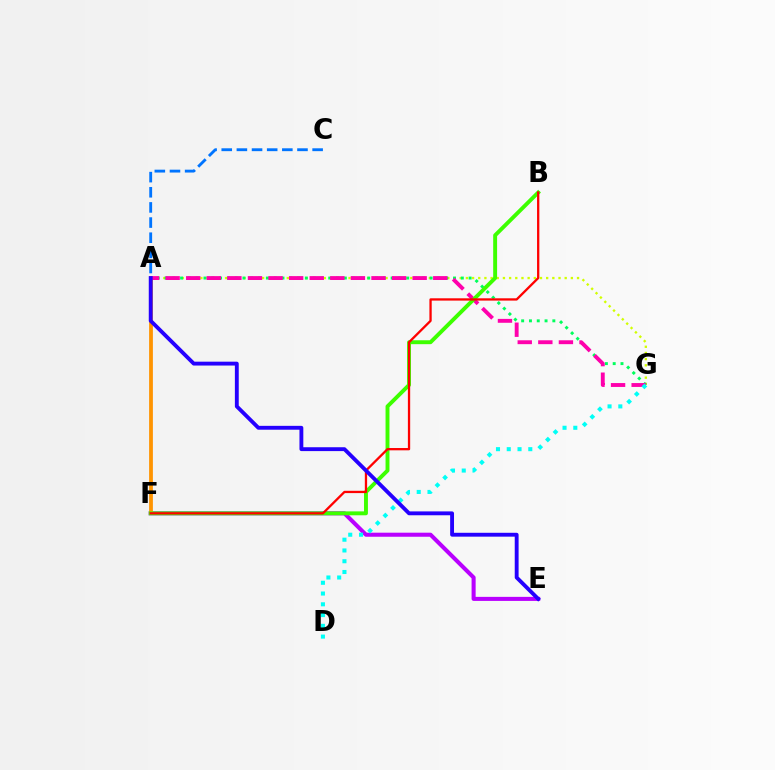{('A', 'G'): [{'color': '#d1ff00', 'line_style': 'dotted', 'thickness': 1.68}, {'color': '#00ff5c', 'line_style': 'dotted', 'thickness': 2.12}, {'color': '#ff00ac', 'line_style': 'dashed', 'thickness': 2.8}], ('E', 'F'): [{'color': '#b900ff', 'line_style': 'solid', 'thickness': 2.92}], ('A', 'C'): [{'color': '#0074ff', 'line_style': 'dashed', 'thickness': 2.06}], ('A', 'F'): [{'color': '#ff9400', 'line_style': 'solid', 'thickness': 2.71}], ('B', 'F'): [{'color': '#3dff00', 'line_style': 'solid', 'thickness': 2.81}, {'color': '#ff0000', 'line_style': 'solid', 'thickness': 1.65}], ('D', 'G'): [{'color': '#00fff6', 'line_style': 'dotted', 'thickness': 2.93}], ('A', 'E'): [{'color': '#2500ff', 'line_style': 'solid', 'thickness': 2.78}]}